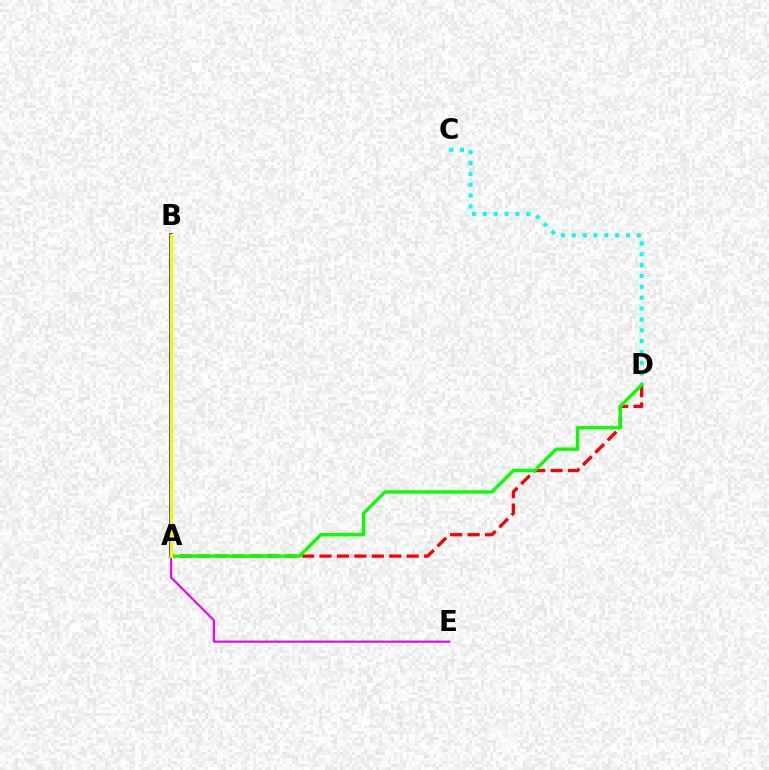{('C', 'D'): [{'color': '#00fff6', 'line_style': 'dotted', 'thickness': 2.95}], ('A', 'E'): [{'color': '#ee00ff', 'line_style': 'solid', 'thickness': 1.57}], ('A', 'D'): [{'color': '#ff0000', 'line_style': 'dashed', 'thickness': 2.37}, {'color': '#08ff00', 'line_style': 'solid', 'thickness': 2.41}], ('A', 'B'): [{'color': '#0010ff', 'line_style': 'solid', 'thickness': 2.61}, {'color': '#fcf500', 'line_style': 'solid', 'thickness': 2.39}]}